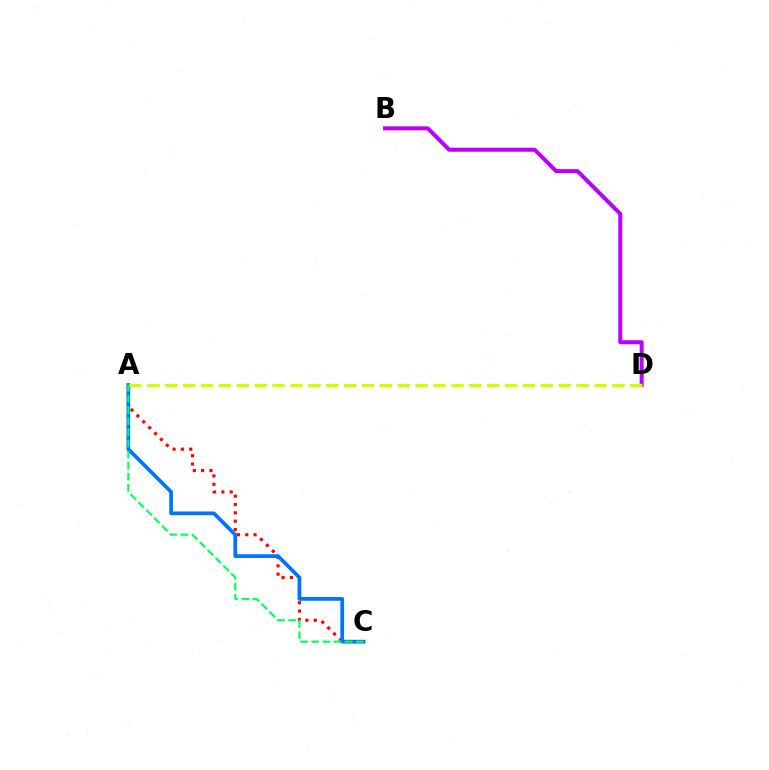{('A', 'C'): [{'color': '#ff0000', 'line_style': 'dotted', 'thickness': 2.26}, {'color': '#0074ff', 'line_style': 'solid', 'thickness': 2.68}, {'color': '#00ff5c', 'line_style': 'dashed', 'thickness': 1.51}], ('B', 'D'): [{'color': '#b900ff', 'line_style': 'solid', 'thickness': 2.88}], ('A', 'D'): [{'color': '#d1ff00', 'line_style': 'dashed', 'thickness': 2.43}]}